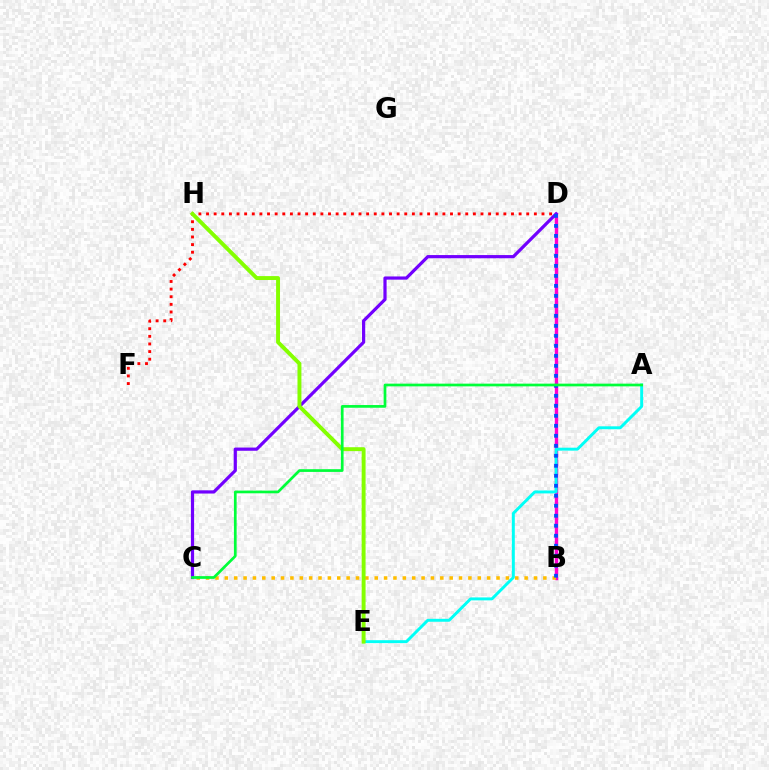{('B', 'D'): [{'color': '#ff00cf', 'line_style': 'solid', 'thickness': 2.45}, {'color': '#004bff', 'line_style': 'dotted', 'thickness': 2.72}], ('D', 'F'): [{'color': '#ff0000', 'line_style': 'dotted', 'thickness': 2.07}], ('B', 'C'): [{'color': '#ffbd00', 'line_style': 'dotted', 'thickness': 2.55}], ('A', 'E'): [{'color': '#00fff6', 'line_style': 'solid', 'thickness': 2.12}], ('C', 'D'): [{'color': '#7200ff', 'line_style': 'solid', 'thickness': 2.31}], ('E', 'H'): [{'color': '#84ff00', 'line_style': 'solid', 'thickness': 2.82}], ('A', 'C'): [{'color': '#00ff39', 'line_style': 'solid', 'thickness': 1.95}]}